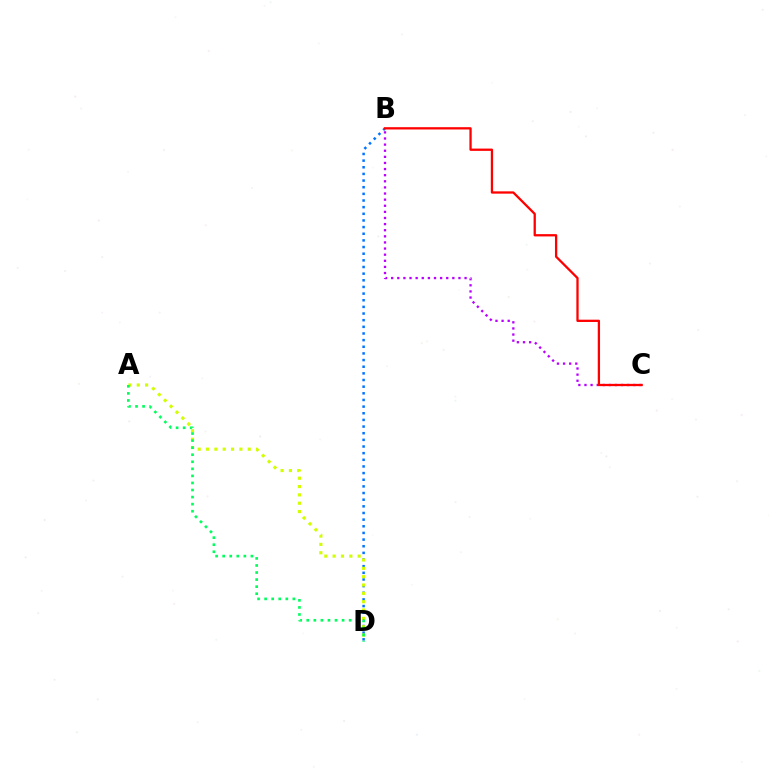{('B', 'C'): [{'color': '#b900ff', 'line_style': 'dotted', 'thickness': 1.66}, {'color': '#ff0000', 'line_style': 'solid', 'thickness': 1.65}], ('B', 'D'): [{'color': '#0074ff', 'line_style': 'dotted', 'thickness': 1.81}], ('A', 'D'): [{'color': '#d1ff00', 'line_style': 'dotted', 'thickness': 2.27}, {'color': '#00ff5c', 'line_style': 'dotted', 'thickness': 1.92}]}